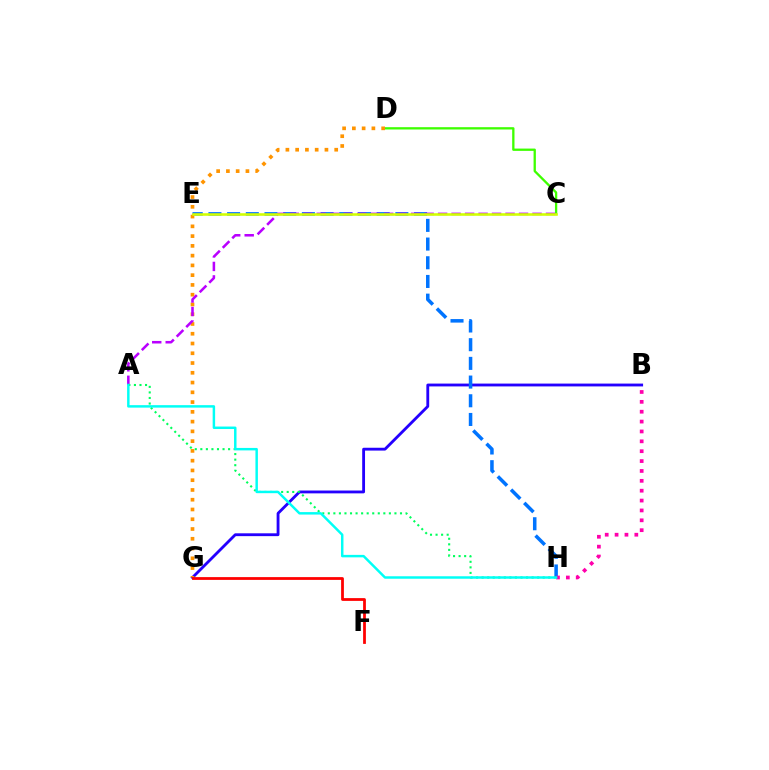{('B', 'G'): [{'color': '#2500ff', 'line_style': 'solid', 'thickness': 2.04}], ('C', 'D'): [{'color': '#3dff00', 'line_style': 'solid', 'thickness': 1.66}], ('E', 'H'): [{'color': '#0074ff', 'line_style': 'dashed', 'thickness': 2.54}], ('D', 'G'): [{'color': '#ff9400', 'line_style': 'dotted', 'thickness': 2.65}], ('A', 'C'): [{'color': '#b900ff', 'line_style': 'dashed', 'thickness': 1.83}], ('A', 'H'): [{'color': '#00ff5c', 'line_style': 'dotted', 'thickness': 1.51}, {'color': '#00fff6', 'line_style': 'solid', 'thickness': 1.78}], ('C', 'E'): [{'color': '#d1ff00', 'line_style': 'solid', 'thickness': 1.86}], ('B', 'H'): [{'color': '#ff00ac', 'line_style': 'dotted', 'thickness': 2.68}], ('F', 'G'): [{'color': '#ff0000', 'line_style': 'solid', 'thickness': 2.0}]}